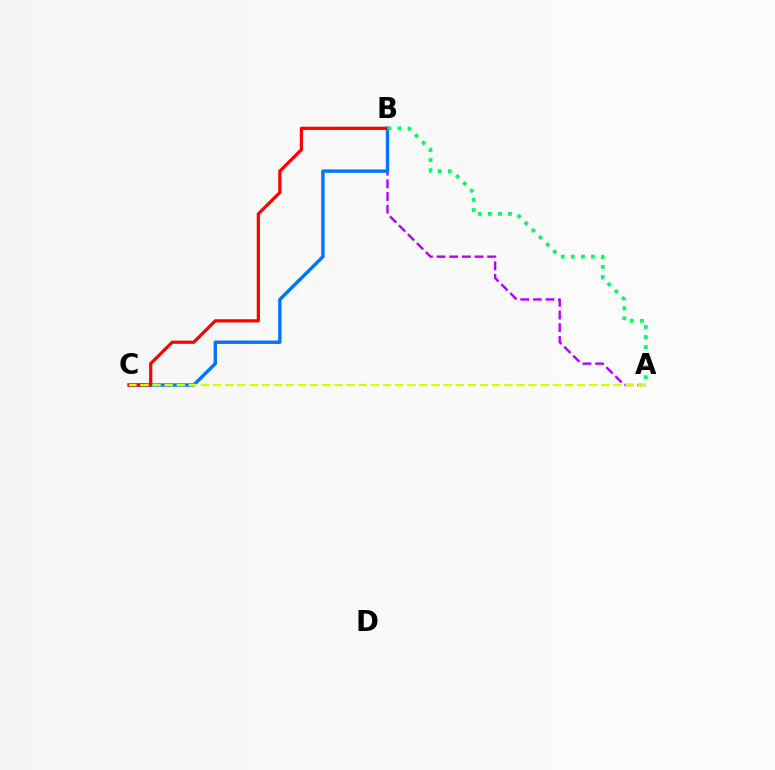{('A', 'B'): [{'color': '#b900ff', 'line_style': 'dashed', 'thickness': 1.72}, {'color': '#00ff5c', 'line_style': 'dotted', 'thickness': 2.73}], ('B', 'C'): [{'color': '#0074ff', 'line_style': 'solid', 'thickness': 2.44}, {'color': '#ff0000', 'line_style': 'solid', 'thickness': 2.33}], ('A', 'C'): [{'color': '#d1ff00', 'line_style': 'dashed', 'thickness': 1.65}]}